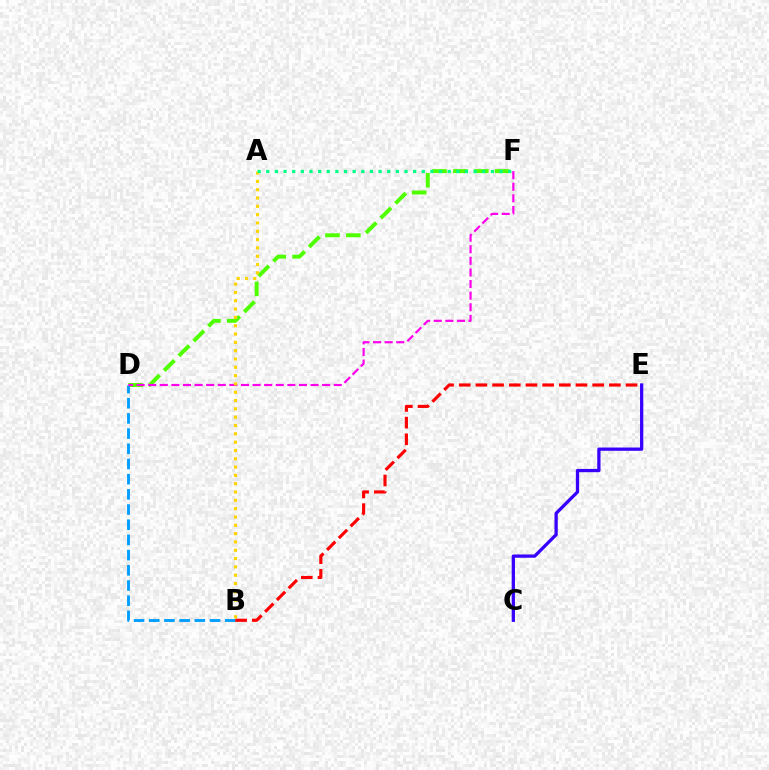{('C', 'E'): [{'color': '#3700ff', 'line_style': 'solid', 'thickness': 2.35}], ('D', 'F'): [{'color': '#4fff00', 'line_style': 'dashed', 'thickness': 2.84}, {'color': '#ff00ed', 'line_style': 'dashed', 'thickness': 1.58}], ('B', 'D'): [{'color': '#009eff', 'line_style': 'dashed', 'thickness': 2.06}], ('B', 'E'): [{'color': '#ff0000', 'line_style': 'dashed', 'thickness': 2.27}], ('A', 'B'): [{'color': '#ffd500', 'line_style': 'dotted', 'thickness': 2.26}], ('A', 'F'): [{'color': '#00ff86', 'line_style': 'dotted', 'thickness': 2.35}]}